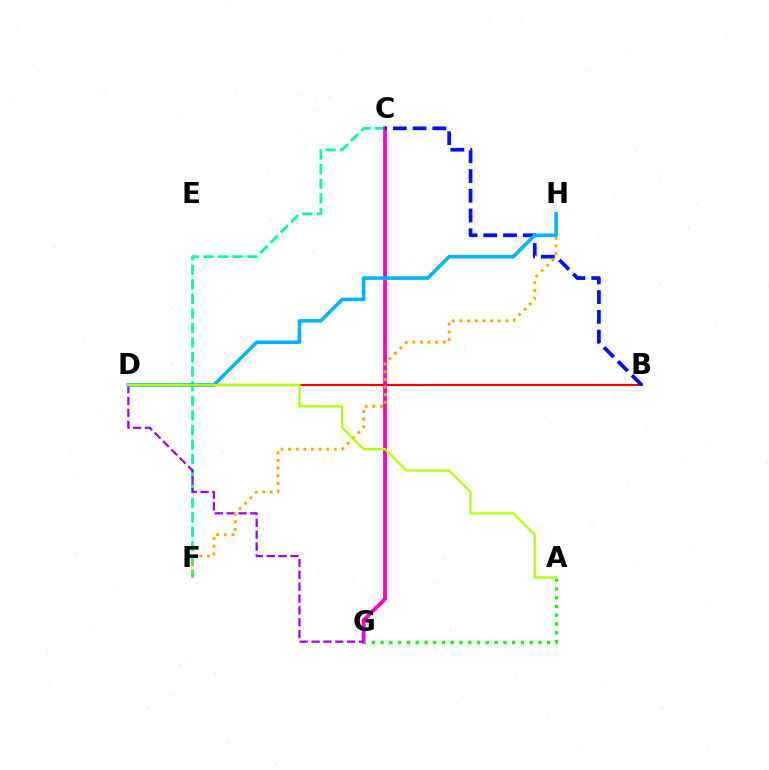{('B', 'D'): [{'color': '#ff0000', 'line_style': 'solid', 'thickness': 1.56}], ('C', 'F'): [{'color': '#00ff9d', 'line_style': 'dashed', 'thickness': 1.98}], ('C', 'G'): [{'color': '#ff00bd', 'line_style': 'solid', 'thickness': 2.72}], ('D', 'G'): [{'color': '#9b00ff', 'line_style': 'dashed', 'thickness': 1.61}], ('B', 'C'): [{'color': '#0010ff', 'line_style': 'dashed', 'thickness': 2.68}], ('F', 'H'): [{'color': '#ffa500', 'line_style': 'dotted', 'thickness': 2.07}], ('A', 'G'): [{'color': '#08ff00', 'line_style': 'dotted', 'thickness': 2.38}], ('D', 'H'): [{'color': '#00b5ff', 'line_style': 'solid', 'thickness': 2.58}], ('A', 'D'): [{'color': '#b3ff00', 'line_style': 'solid', 'thickness': 1.64}]}